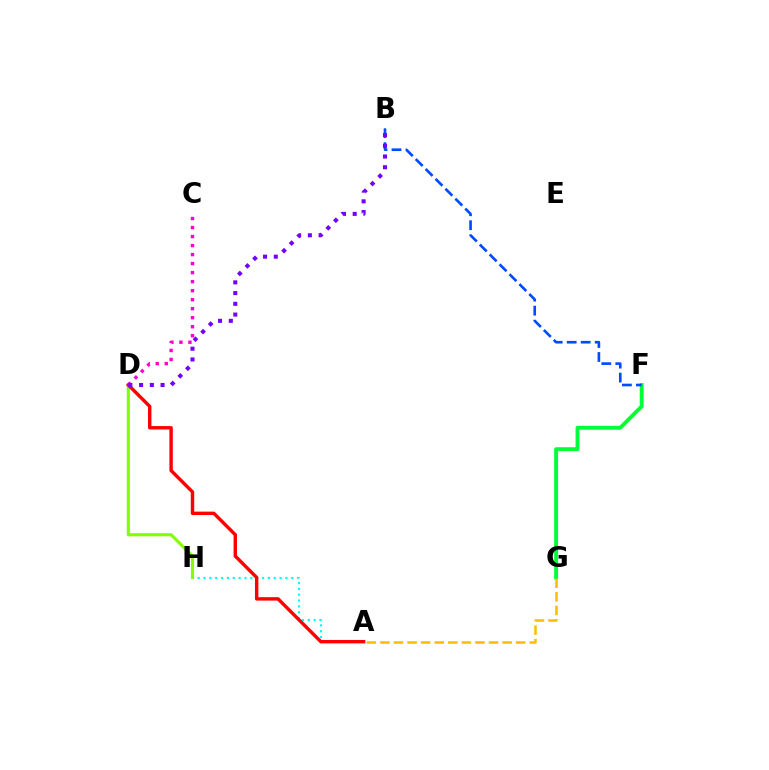{('D', 'H'): [{'color': '#84ff00', 'line_style': 'solid', 'thickness': 2.26}], ('F', 'G'): [{'color': '#00ff39', 'line_style': 'solid', 'thickness': 2.8}], ('A', 'H'): [{'color': '#00fff6', 'line_style': 'dotted', 'thickness': 1.59}], ('A', 'D'): [{'color': '#ff0000', 'line_style': 'solid', 'thickness': 2.46}], ('A', 'G'): [{'color': '#ffbd00', 'line_style': 'dashed', 'thickness': 1.84}], ('B', 'F'): [{'color': '#004bff', 'line_style': 'dashed', 'thickness': 1.9}], ('C', 'D'): [{'color': '#ff00cf', 'line_style': 'dotted', 'thickness': 2.45}], ('B', 'D'): [{'color': '#7200ff', 'line_style': 'dotted', 'thickness': 2.92}]}